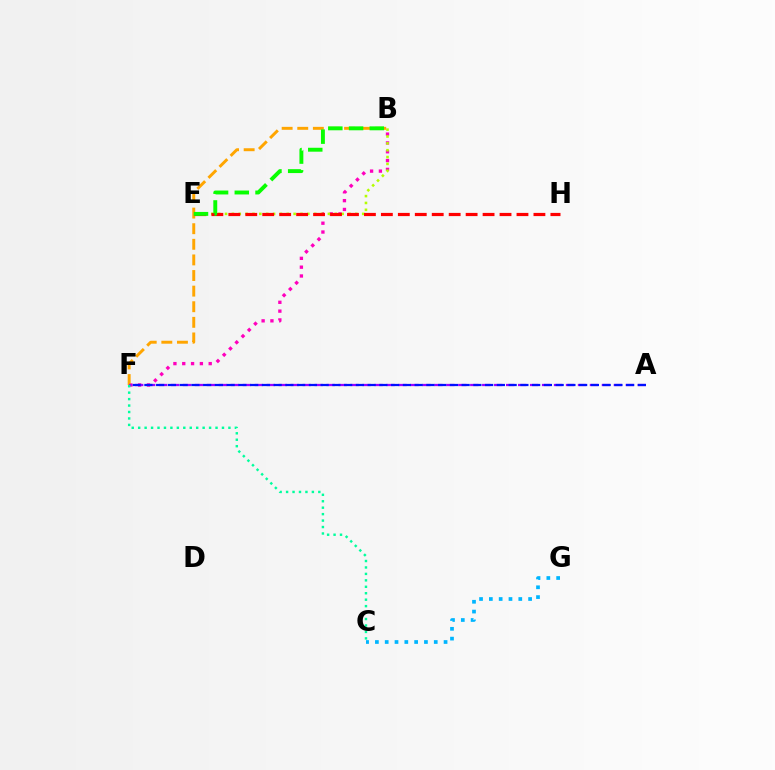{('B', 'F'): [{'color': '#ff00bd', 'line_style': 'dotted', 'thickness': 2.4}, {'color': '#ffa500', 'line_style': 'dashed', 'thickness': 2.12}], ('B', 'E'): [{'color': '#b3ff00', 'line_style': 'dotted', 'thickness': 1.86}, {'color': '#08ff00', 'line_style': 'dashed', 'thickness': 2.82}], ('A', 'F'): [{'color': '#9b00ff', 'line_style': 'dashed', 'thickness': 1.63}, {'color': '#0010ff', 'line_style': 'dashed', 'thickness': 1.6}], ('E', 'H'): [{'color': '#ff0000', 'line_style': 'dashed', 'thickness': 2.3}], ('C', 'F'): [{'color': '#00ff9d', 'line_style': 'dotted', 'thickness': 1.75}], ('C', 'G'): [{'color': '#00b5ff', 'line_style': 'dotted', 'thickness': 2.67}]}